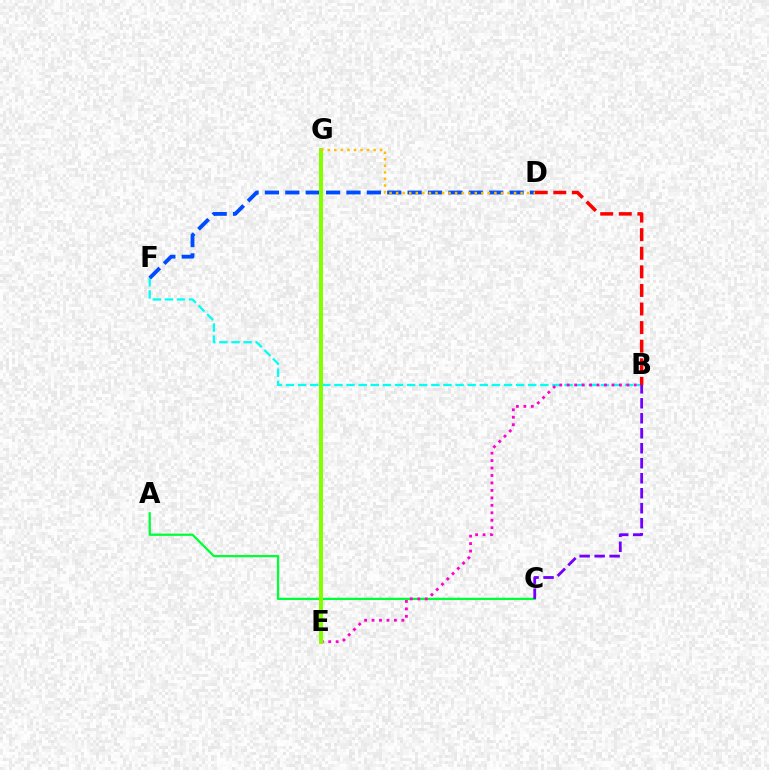{('B', 'F'): [{'color': '#00fff6', 'line_style': 'dashed', 'thickness': 1.65}], ('A', 'C'): [{'color': '#00ff39', 'line_style': 'solid', 'thickness': 1.64}], ('B', 'E'): [{'color': '#ff00cf', 'line_style': 'dotted', 'thickness': 2.03}], ('D', 'F'): [{'color': '#004bff', 'line_style': 'dashed', 'thickness': 2.77}], ('B', 'C'): [{'color': '#7200ff', 'line_style': 'dashed', 'thickness': 2.04}], ('B', 'D'): [{'color': '#ff0000', 'line_style': 'dashed', 'thickness': 2.52}], ('E', 'G'): [{'color': '#84ff00', 'line_style': 'solid', 'thickness': 2.89}], ('D', 'G'): [{'color': '#ffbd00', 'line_style': 'dotted', 'thickness': 1.78}]}